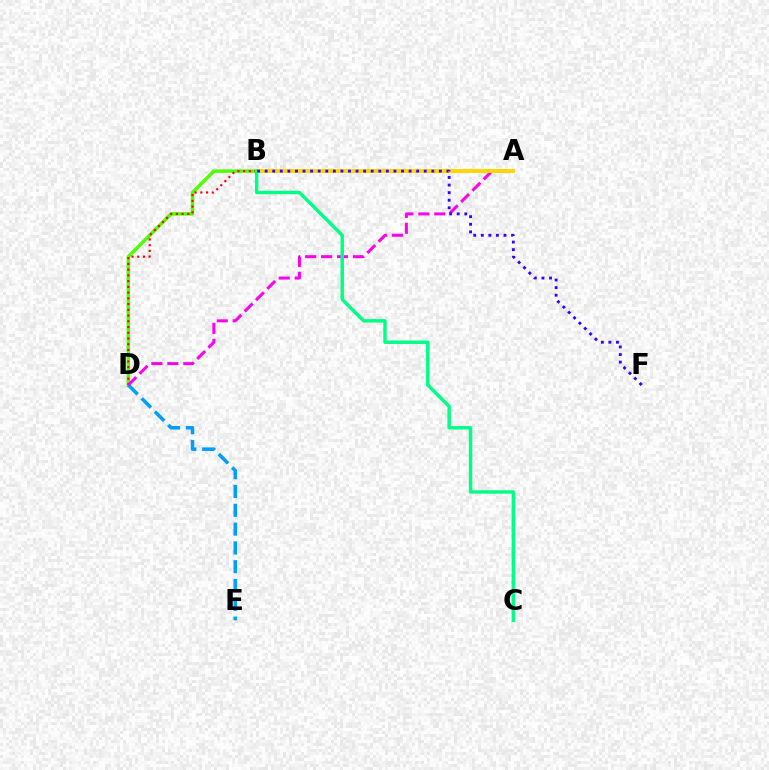{('B', 'D'): [{'color': '#4fff00', 'line_style': 'solid', 'thickness': 2.5}, {'color': '#ff0000', 'line_style': 'dotted', 'thickness': 1.56}], ('D', 'E'): [{'color': '#009eff', 'line_style': 'dashed', 'thickness': 2.55}], ('A', 'D'): [{'color': '#ff00ed', 'line_style': 'dashed', 'thickness': 2.17}], ('A', 'B'): [{'color': '#ffd500', 'line_style': 'solid', 'thickness': 2.8}], ('B', 'C'): [{'color': '#00ff86', 'line_style': 'solid', 'thickness': 2.48}], ('B', 'F'): [{'color': '#3700ff', 'line_style': 'dotted', 'thickness': 2.06}]}